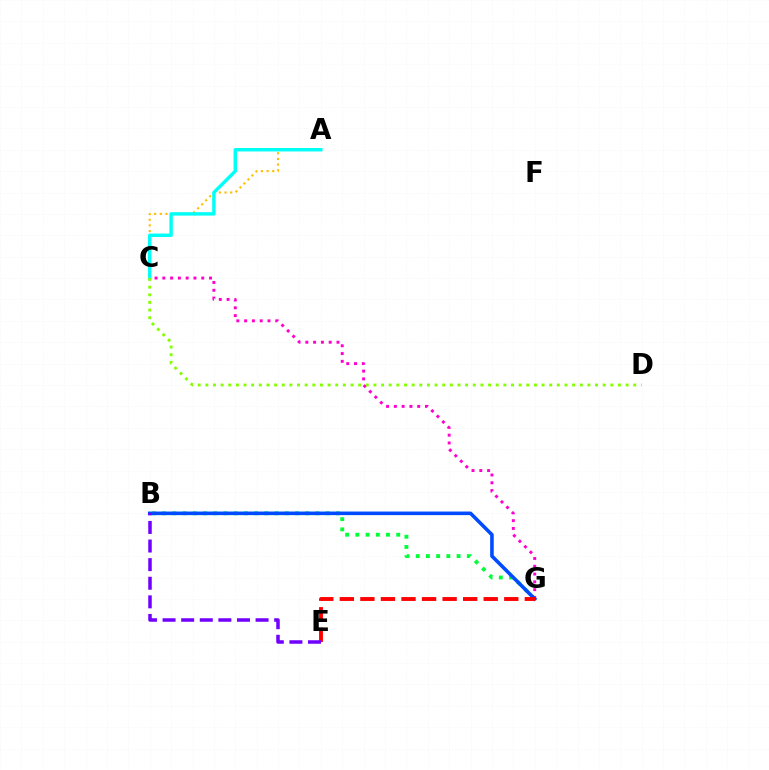{('B', 'G'): [{'color': '#00ff39', 'line_style': 'dotted', 'thickness': 2.78}, {'color': '#004bff', 'line_style': 'solid', 'thickness': 2.58}], ('A', 'C'): [{'color': '#ffbd00', 'line_style': 'dotted', 'thickness': 1.54}, {'color': '#00fff6', 'line_style': 'solid', 'thickness': 2.46}], ('C', 'G'): [{'color': '#ff00cf', 'line_style': 'dotted', 'thickness': 2.12}], ('C', 'D'): [{'color': '#84ff00', 'line_style': 'dotted', 'thickness': 2.08}], ('E', 'G'): [{'color': '#ff0000', 'line_style': 'dashed', 'thickness': 2.79}], ('B', 'E'): [{'color': '#7200ff', 'line_style': 'dashed', 'thickness': 2.53}]}